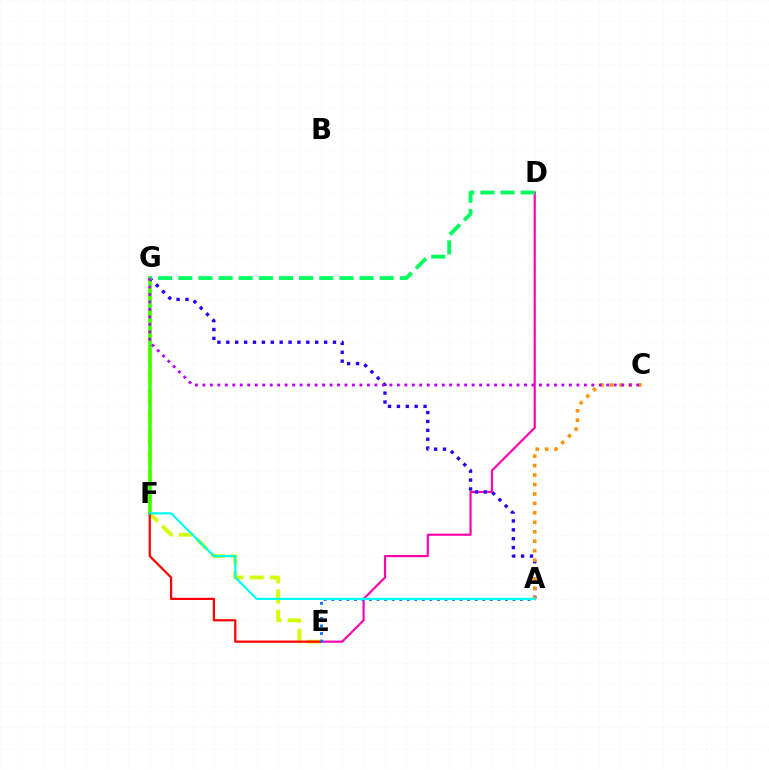{('E', 'G'): [{'color': '#d1ff00', 'line_style': 'dashed', 'thickness': 2.75}], ('F', 'G'): [{'color': '#3dff00', 'line_style': 'solid', 'thickness': 2.54}], ('D', 'E'): [{'color': '#ff00ac', 'line_style': 'solid', 'thickness': 1.55}], ('E', 'F'): [{'color': '#ff0000', 'line_style': 'solid', 'thickness': 1.6}], ('A', 'G'): [{'color': '#2500ff', 'line_style': 'dotted', 'thickness': 2.41}], ('A', 'E'): [{'color': '#0074ff', 'line_style': 'dotted', 'thickness': 2.05}], ('D', 'G'): [{'color': '#00ff5c', 'line_style': 'dashed', 'thickness': 2.74}], ('A', 'C'): [{'color': '#ff9400', 'line_style': 'dotted', 'thickness': 2.57}], ('A', 'F'): [{'color': '#00fff6', 'line_style': 'solid', 'thickness': 1.59}], ('C', 'G'): [{'color': '#b900ff', 'line_style': 'dotted', 'thickness': 2.03}]}